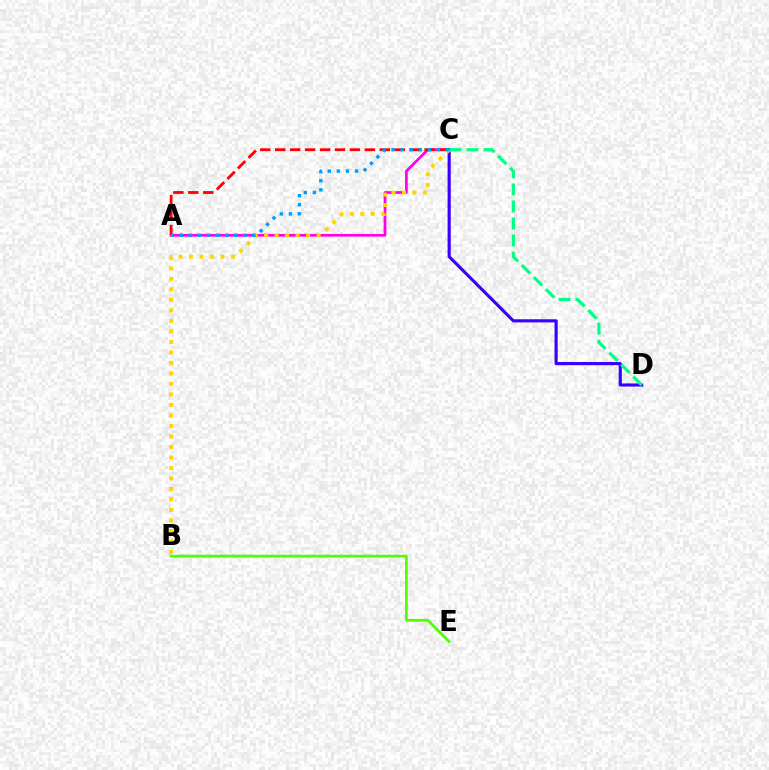{('A', 'C'): [{'color': '#ff00ed', 'line_style': 'solid', 'thickness': 1.94}, {'color': '#ff0000', 'line_style': 'dashed', 'thickness': 2.03}, {'color': '#009eff', 'line_style': 'dotted', 'thickness': 2.47}], ('C', 'D'): [{'color': '#3700ff', 'line_style': 'solid', 'thickness': 2.26}, {'color': '#00ff86', 'line_style': 'dashed', 'thickness': 2.31}], ('B', 'C'): [{'color': '#ffd500', 'line_style': 'dotted', 'thickness': 2.85}], ('B', 'E'): [{'color': '#4fff00', 'line_style': 'solid', 'thickness': 1.95}]}